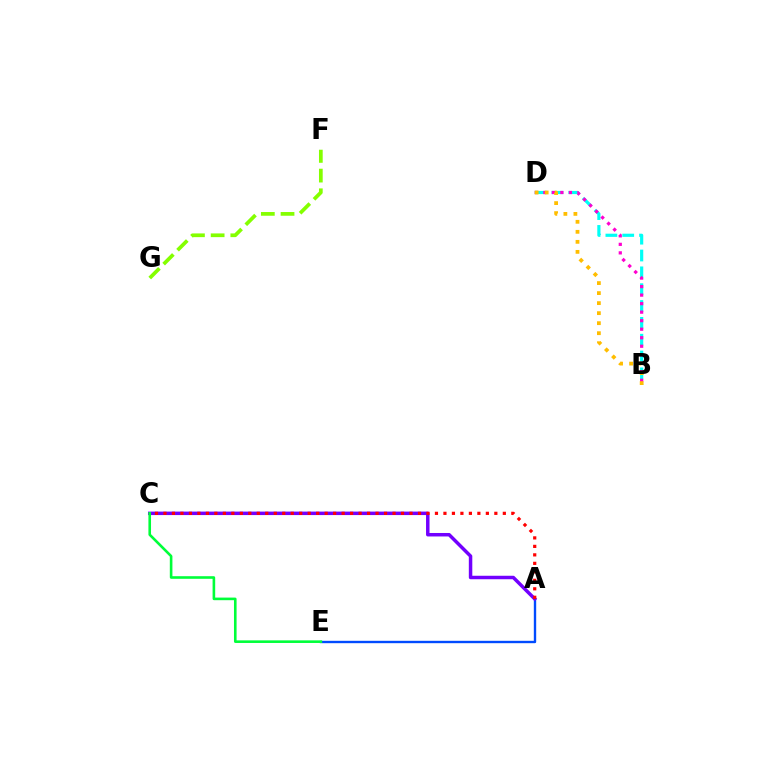{('B', 'D'): [{'color': '#00fff6', 'line_style': 'dashed', 'thickness': 2.29}, {'color': '#ff00cf', 'line_style': 'dotted', 'thickness': 2.31}, {'color': '#ffbd00', 'line_style': 'dotted', 'thickness': 2.72}], ('A', 'E'): [{'color': '#004bff', 'line_style': 'solid', 'thickness': 1.71}], ('A', 'C'): [{'color': '#7200ff', 'line_style': 'solid', 'thickness': 2.5}, {'color': '#ff0000', 'line_style': 'dotted', 'thickness': 2.31}], ('C', 'E'): [{'color': '#00ff39', 'line_style': 'solid', 'thickness': 1.88}], ('F', 'G'): [{'color': '#84ff00', 'line_style': 'dashed', 'thickness': 2.67}]}